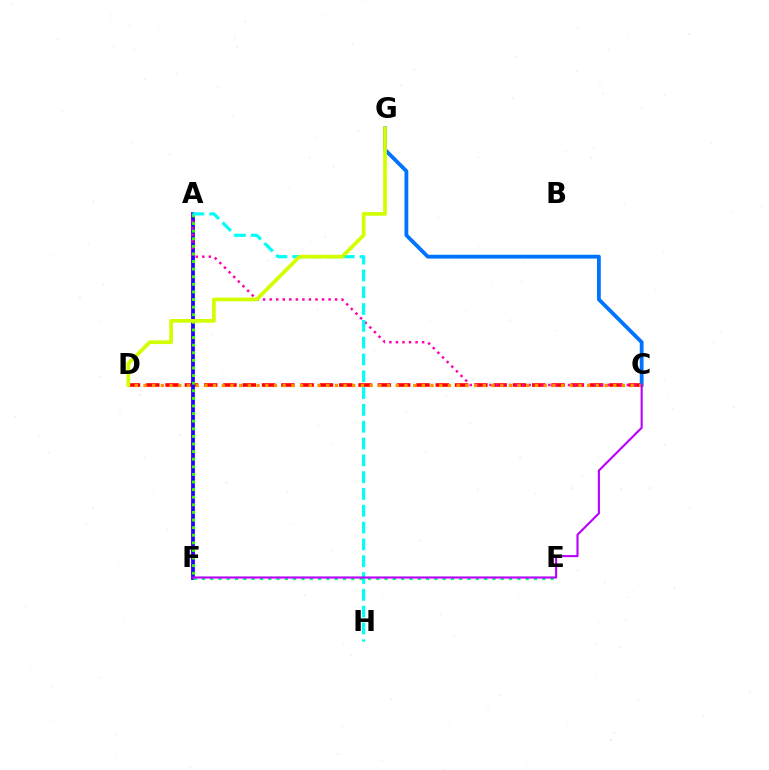{('C', 'D'): [{'color': '#ff0000', 'line_style': 'dashed', 'thickness': 2.62}, {'color': '#ff9400', 'line_style': 'dotted', 'thickness': 2.36}], ('A', 'F'): [{'color': '#2500ff', 'line_style': 'solid', 'thickness': 2.72}, {'color': '#3dff00', 'line_style': 'dotted', 'thickness': 2.07}], ('C', 'G'): [{'color': '#0074ff', 'line_style': 'solid', 'thickness': 2.75}], ('A', 'C'): [{'color': '#ff00ac', 'line_style': 'dotted', 'thickness': 1.78}], ('A', 'H'): [{'color': '#00fff6', 'line_style': 'dashed', 'thickness': 2.28}], ('E', 'F'): [{'color': '#00ff5c', 'line_style': 'dotted', 'thickness': 2.26}], ('D', 'G'): [{'color': '#d1ff00', 'line_style': 'solid', 'thickness': 2.67}], ('C', 'F'): [{'color': '#b900ff', 'line_style': 'solid', 'thickness': 1.52}]}